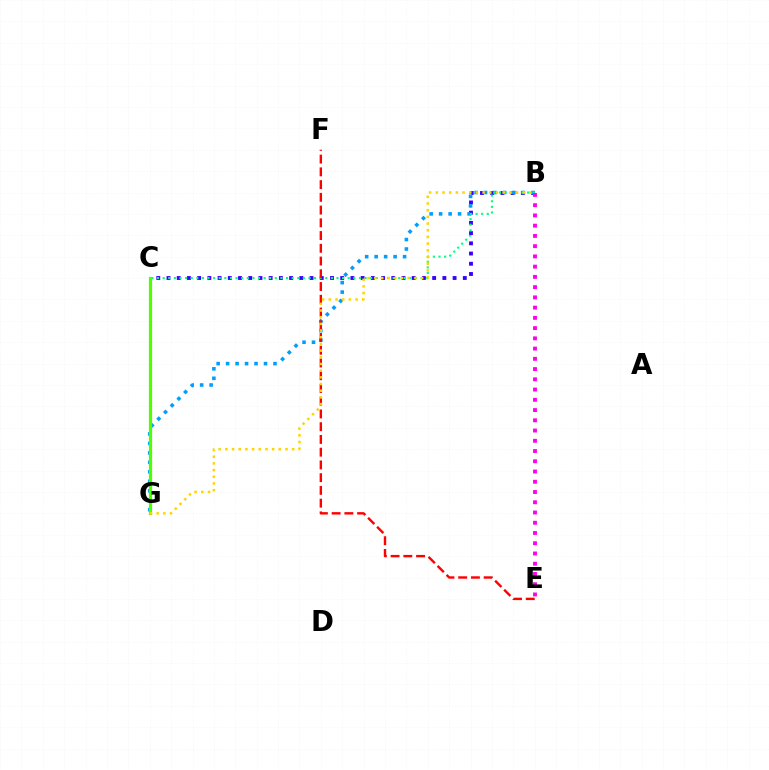{('B', 'C'): [{'color': '#3700ff', 'line_style': 'dotted', 'thickness': 2.78}, {'color': '#00ff86', 'line_style': 'dotted', 'thickness': 1.52}], ('B', 'G'): [{'color': '#009eff', 'line_style': 'dotted', 'thickness': 2.57}, {'color': '#ffd500', 'line_style': 'dotted', 'thickness': 1.82}], ('E', 'F'): [{'color': '#ff0000', 'line_style': 'dashed', 'thickness': 1.73}], ('C', 'G'): [{'color': '#4fff00', 'line_style': 'solid', 'thickness': 2.31}], ('B', 'E'): [{'color': '#ff00ed', 'line_style': 'dotted', 'thickness': 2.78}]}